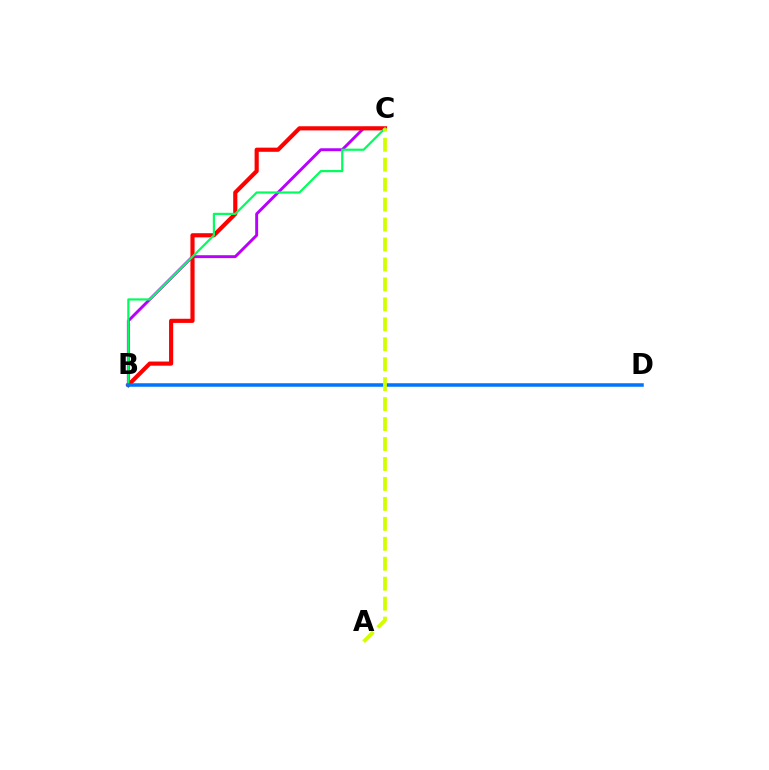{('B', 'C'): [{'color': '#b900ff', 'line_style': 'solid', 'thickness': 2.1}, {'color': '#ff0000', 'line_style': 'solid', 'thickness': 2.99}, {'color': '#00ff5c', 'line_style': 'solid', 'thickness': 1.58}], ('B', 'D'): [{'color': '#0074ff', 'line_style': 'solid', 'thickness': 2.53}], ('A', 'C'): [{'color': '#d1ff00', 'line_style': 'dashed', 'thickness': 2.71}]}